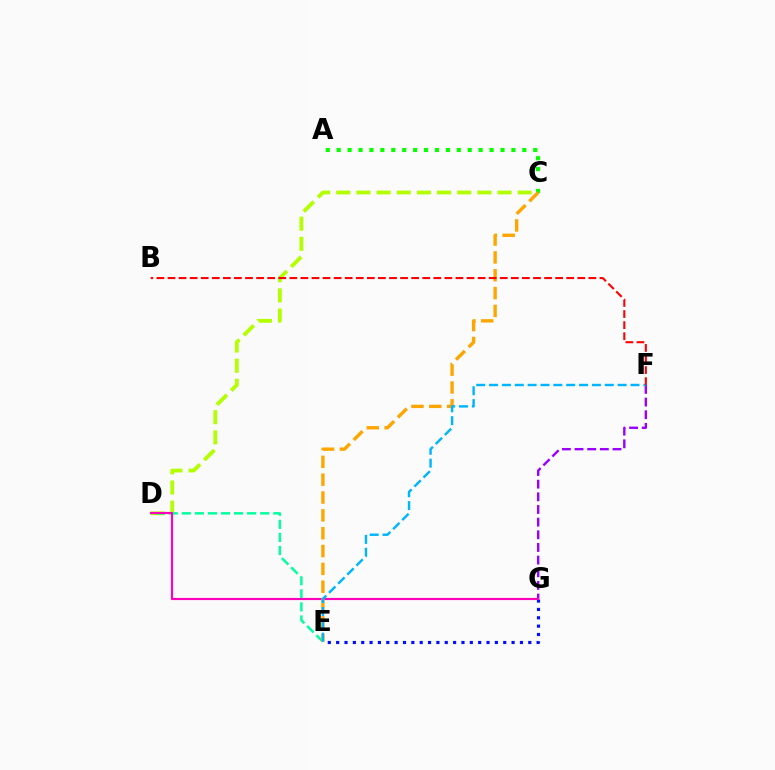{('C', 'D'): [{'color': '#b3ff00', 'line_style': 'dashed', 'thickness': 2.74}], ('F', 'G'): [{'color': '#9b00ff', 'line_style': 'dashed', 'thickness': 1.72}], ('A', 'C'): [{'color': '#08ff00', 'line_style': 'dotted', 'thickness': 2.97}], ('D', 'E'): [{'color': '#00ff9d', 'line_style': 'dashed', 'thickness': 1.78}], ('E', 'G'): [{'color': '#0010ff', 'line_style': 'dotted', 'thickness': 2.27}], ('D', 'G'): [{'color': '#ff00bd', 'line_style': 'solid', 'thickness': 1.55}], ('C', 'E'): [{'color': '#ffa500', 'line_style': 'dashed', 'thickness': 2.42}], ('E', 'F'): [{'color': '#00b5ff', 'line_style': 'dashed', 'thickness': 1.75}], ('B', 'F'): [{'color': '#ff0000', 'line_style': 'dashed', 'thickness': 1.5}]}